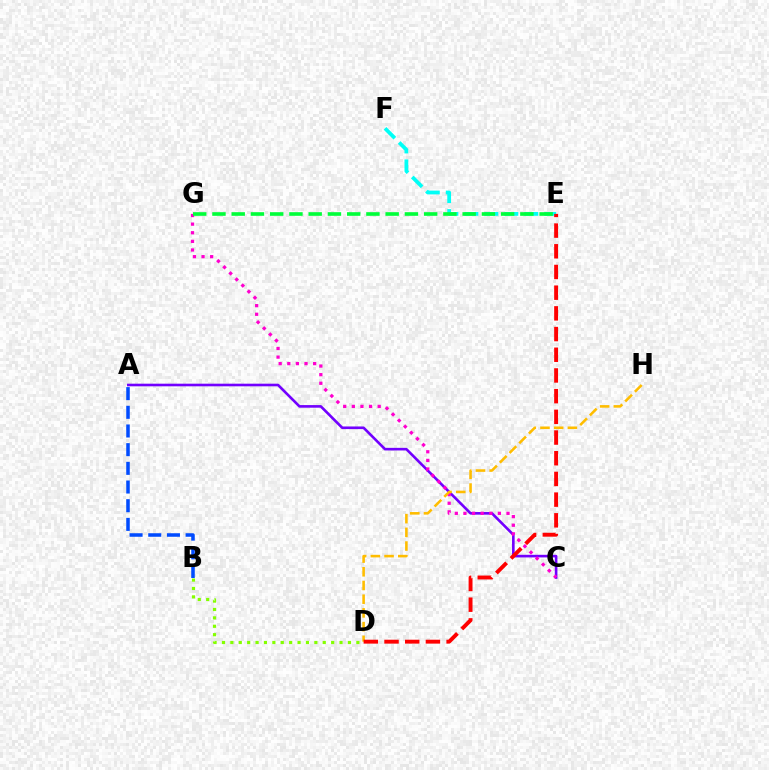{('A', 'C'): [{'color': '#7200ff', 'line_style': 'solid', 'thickness': 1.89}], ('C', 'G'): [{'color': '#ff00cf', 'line_style': 'dotted', 'thickness': 2.34}], ('E', 'F'): [{'color': '#00fff6', 'line_style': 'dashed', 'thickness': 2.71}], ('D', 'H'): [{'color': '#ffbd00', 'line_style': 'dashed', 'thickness': 1.86}], ('A', 'B'): [{'color': '#004bff', 'line_style': 'dashed', 'thickness': 2.54}], ('E', 'G'): [{'color': '#00ff39', 'line_style': 'dashed', 'thickness': 2.61}], ('D', 'E'): [{'color': '#ff0000', 'line_style': 'dashed', 'thickness': 2.81}], ('B', 'D'): [{'color': '#84ff00', 'line_style': 'dotted', 'thickness': 2.28}]}